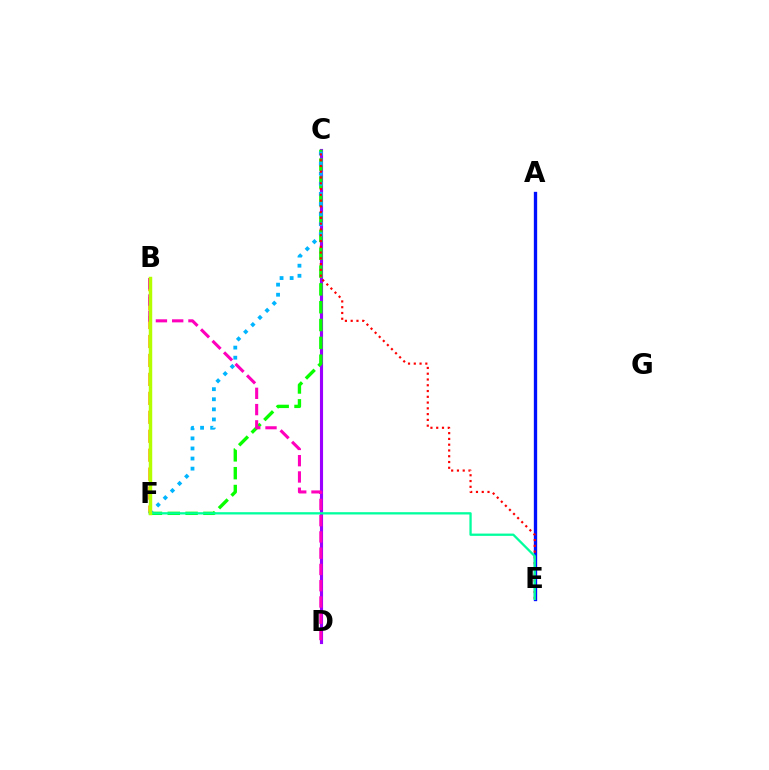{('A', 'E'): [{'color': '#0010ff', 'line_style': 'solid', 'thickness': 2.39}], ('C', 'D'): [{'color': '#9b00ff', 'line_style': 'solid', 'thickness': 2.26}], ('C', 'F'): [{'color': '#08ff00', 'line_style': 'dashed', 'thickness': 2.42}, {'color': '#00b5ff', 'line_style': 'dotted', 'thickness': 2.74}], ('B', 'F'): [{'color': '#ffa500', 'line_style': 'dashed', 'thickness': 2.57}, {'color': '#b3ff00', 'line_style': 'solid', 'thickness': 2.49}], ('B', 'D'): [{'color': '#ff00bd', 'line_style': 'dashed', 'thickness': 2.21}], ('C', 'E'): [{'color': '#ff0000', 'line_style': 'dotted', 'thickness': 1.57}], ('E', 'F'): [{'color': '#00ff9d', 'line_style': 'solid', 'thickness': 1.65}]}